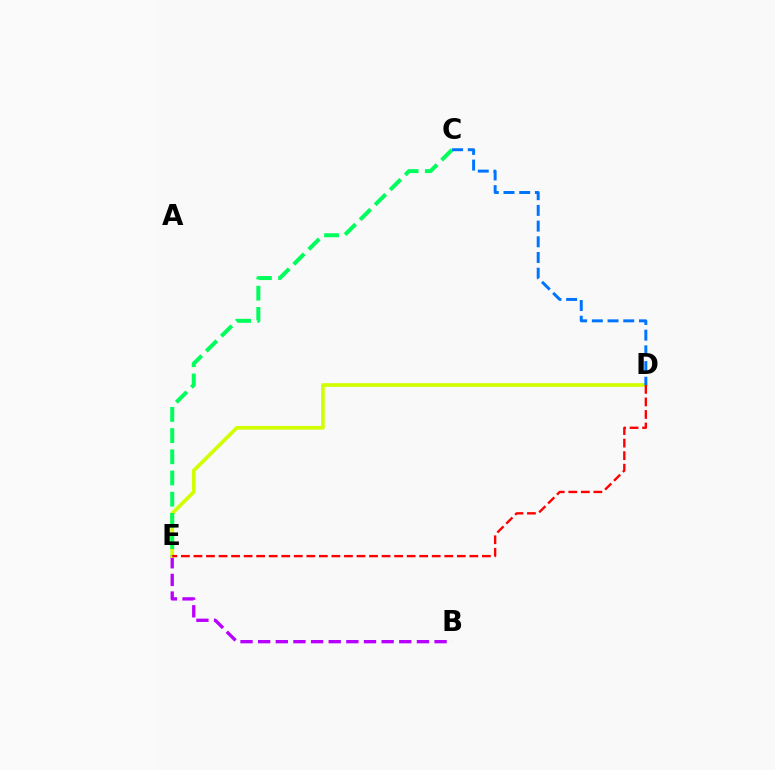{('B', 'E'): [{'color': '#b900ff', 'line_style': 'dashed', 'thickness': 2.4}], ('D', 'E'): [{'color': '#d1ff00', 'line_style': 'solid', 'thickness': 2.64}, {'color': '#ff0000', 'line_style': 'dashed', 'thickness': 1.7}], ('C', 'E'): [{'color': '#00ff5c', 'line_style': 'dashed', 'thickness': 2.88}], ('C', 'D'): [{'color': '#0074ff', 'line_style': 'dashed', 'thickness': 2.13}]}